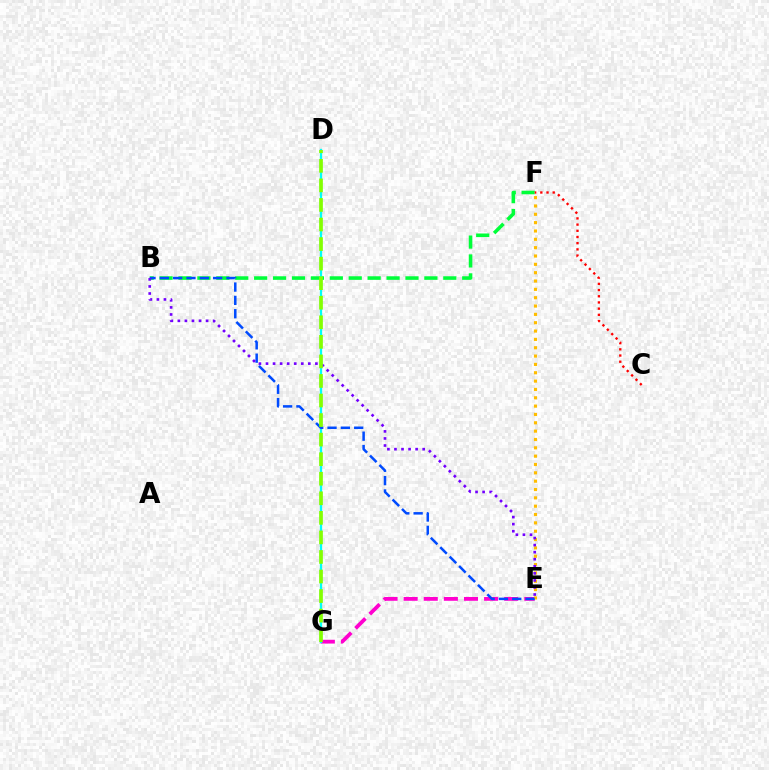{('E', 'G'): [{'color': '#ff00cf', 'line_style': 'dashed', 'thickness': 2.73}], ('B', 'F'): [{'color': '#00ff39', 'line_style': 'dashed', 'thickness': 2.57}], ('D', 'G'): [{'color': '#00fff6', 'line_style': 'solid', 'thickness': 1.66}, {'color': '#84ff00', 'line_style': 'dashed', 'thickness': 2.66}], ('E', 'F'): [{'color': '#ffbd00', 'line_style': 'dotted', 'thickness': 2.27}], ('B', 'E'): [{'color': '#004bff', 'line_style': 'dashed', 'thickness': 1.81}, {'color': '#7200ff', 'line_style': 'dotted', 'thickness': 1.92}], ('C', 'F'): [{'color': '#ff0000', 'line_style': 'dotted', 'thickness': 1.68}]}